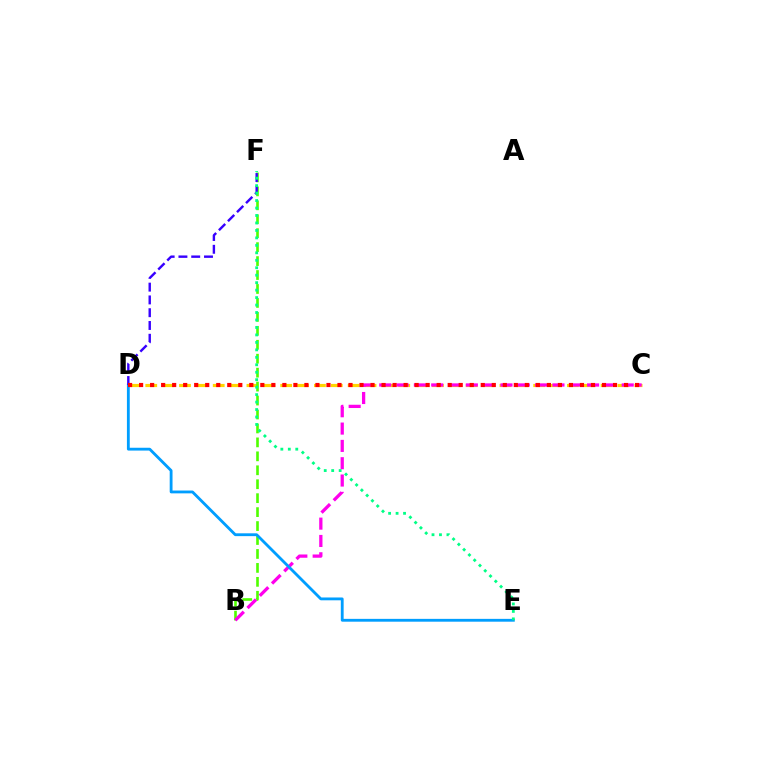{('C', 'D'): [{'color': '#ffd500', 'line_style': 'dashed', 'thickness': 2.29}, {'color': '#ff0000', 'line_style': 'dotted', 'thickness': 2.99}], ('B', 'F'): [{'color': '#4fff00', 'line_style': 'dashed', 'thickness': 1.89}], ('B', 'C'): [{'color': '#ff00ed', 'line_style': 'dashed', 'thickness': 2.35}], ('D', 'E'): [{'color': '#009eff', 'line_style': 'solid', 'thickness': 2.04}], ('D', 'F'): [{'color': '#3700ff', 'line_style': 'dashed', 'thickness': 1.74}], ('E', 'F'): [{'color': '#00ff86', 'line_style': 'dotted', 'thickness': 2.03}]}